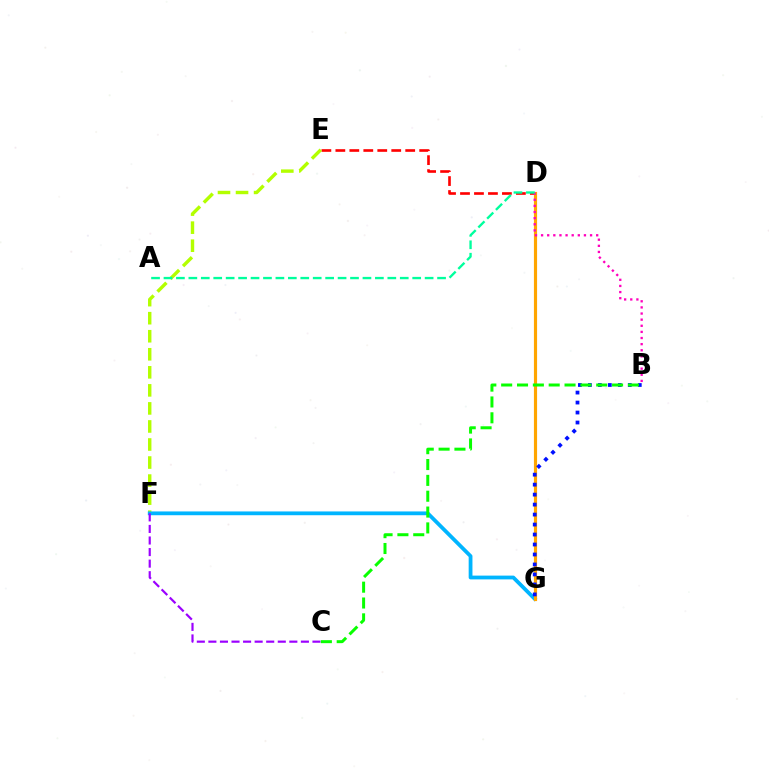{('D', 'E'): [{'color': '#ff0000', 'line_style': 'dashed', 'thickness': 1.9}], ('E', 'F'): [{'color': '#b3ff00', 'line_style': 'dashed', 'thickness': 2.45}], ('F', 'G'): [{'color': '#00b5ff', 'line_style': 'solid', 'thickness': 2.72}], ('D', 'G'): [{'color': '#ffa500', 'line_style': 'solid', 'thickness': 2.28}], ('B', 'D'): [{'color': '#ff00bd', 'line_style': 'dotted', 'thickness': 1.66}], ('B', 'G'): [{'color': '#0010ff', 'line_style': 'dotted', 'thickness': 2.71}], ('C', 'F'): [{'color': '#9b00ff', 'line_style': 'dashed', 'thickness': 1.57}], ('A', 'D'): [{'color': '#00ff9d', 'line_style': 'dashed', 'thickness': 1.69}], ('B', 'C'): [{'color': '#08ff00', 'line_style': 'dashed', 'thickness': 2.15}]}